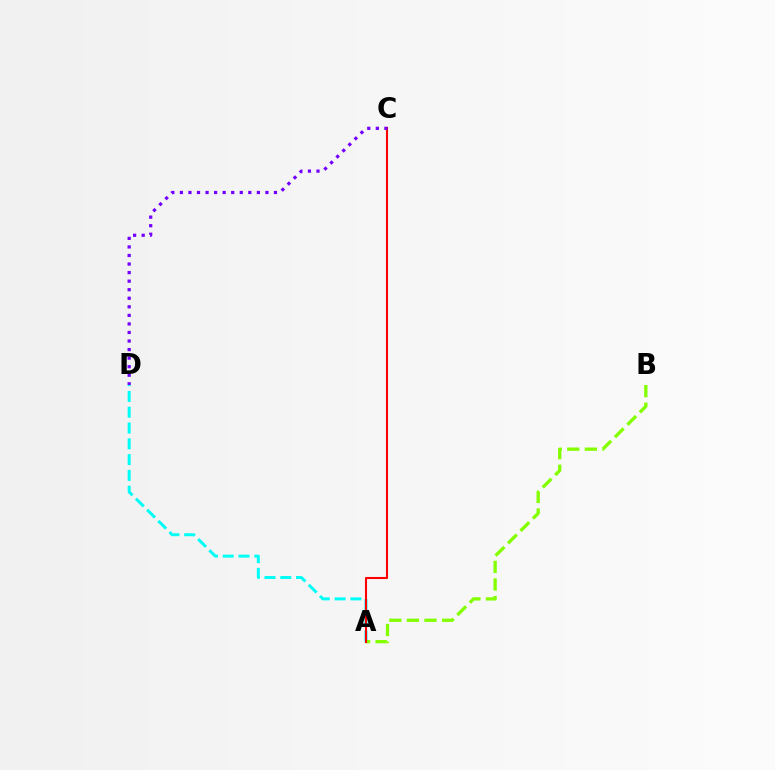{('A', 'D'): [{'color': '#00fff6', 'line_style': 'dashed', 'thickness': 2.14}], ('A', 'B'): [{'color': '#84ff00', 'line_style': 'dashed', 'thickness': 2.39}], ('A', 'C'): [{'color': '#ff0000', 'line_style': 'solid', 'thickness': 1.51}], ('C', 'D'): [{'color': '#7200ff', 'line_style': 'dotted', 'thickness': 2.32}]}